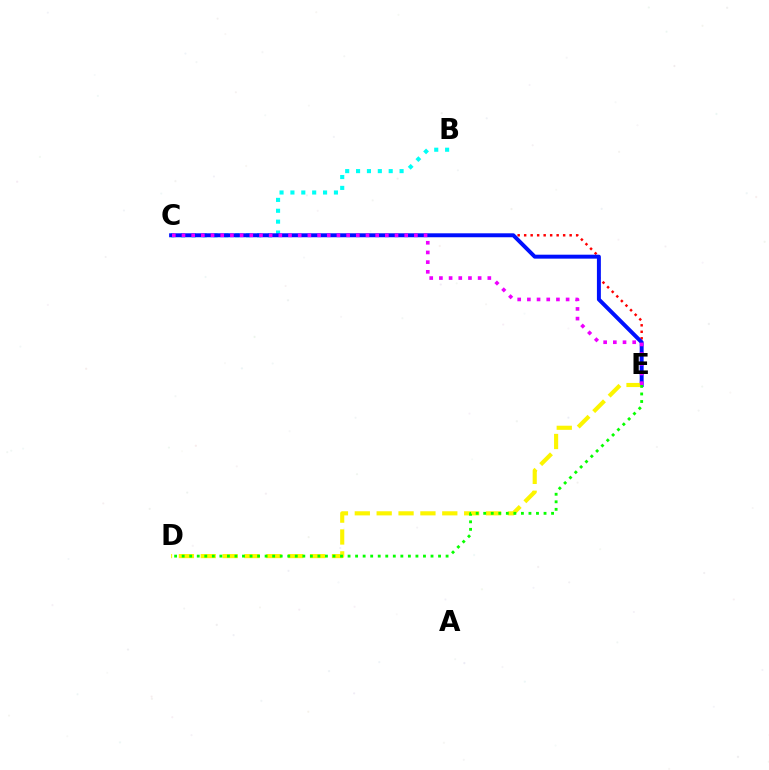{('B', 'C'): [{'color': '#00fff6', 'line_style': 'dotted', 'thickness': 2.96}], ('C', 'E'): [{'color': '#ff0000', 'line_style': 'dotted', 'thickness': 1.77}, {'color': '#0010ff', 'line_style': 'solid', 'thickness': 2.85}, {'color': '#ee00ff', 'line_style': 'dotted', 'thickness': 2.63}], ('D', 'E'): [{'color': '#fcf500', 'line_style': 'dashed', 'thickness': 2.97}, {'color': '#08ff00', 'line_style': 'dotted', 'thickness': 2.05}]}